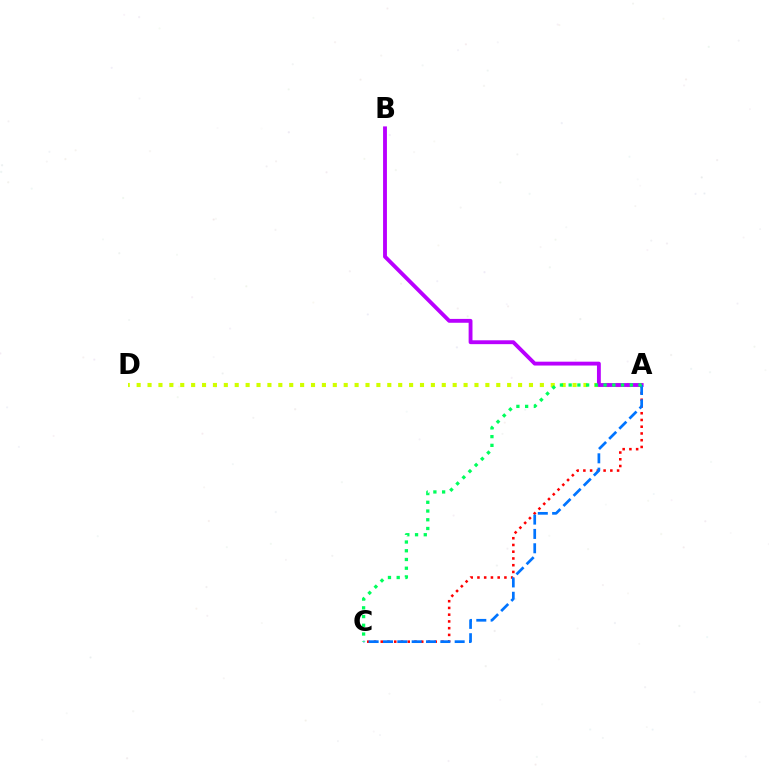{('A', 'D'): [{'color': '#d1ff00', 'line_style': 'dotted', 'thickness': 2.96}], ('A', 'B'): [{'color': '#b900ff', 'line_style': 'solid', 'thickness': 2.78}], ('A', 'C'): [{'color': '#ff0000', 'line_style': 'dotted', 'thickness': 1.83}, {'color': '#0074ff', 'line_style': 'dashed', 'thickness': 1.95}, {'color': '#00ff5c', 'line_style': 'dotted', 'thickness': 2.37}]}